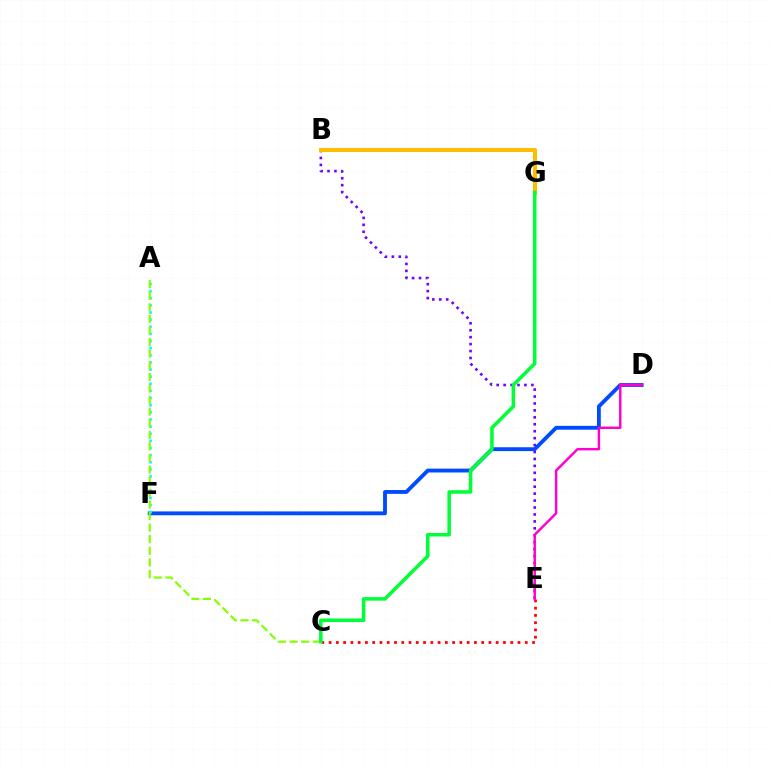{('D', 'F'): [{'color': '#004bff', 'line_style': 'solid', 'thickness': 2.77}], ('C', 'E'): [{'color': '#ff0000', 'line_style': 'dotted', 'thickness': 1.97}], ('A', 'F'): [{'color': '#00fff6', 'line_style': 'dotted', 'thickness': 1.94}], ('A', 'C'): [{'color': '#84ff00', 'line_style': 'dashed', 'thickness': 1.58}], ('B', 'E'): [{'color': '#7200ff', 'line_style': 'dotted', 'thickness': 1.88}], ('D', 'E'): [{'color': '#ff00cf', 'line_style': 'solid', 'thickness': 1.76}], ('B', 'G'): [{'color': '#ffbd00', 'line_style': 'solid', 'thickness': 2.9}], ('C', 'G'): [{'color': '#00ff39', 'line_style': 'solid', 'thickness': 2.54}]}